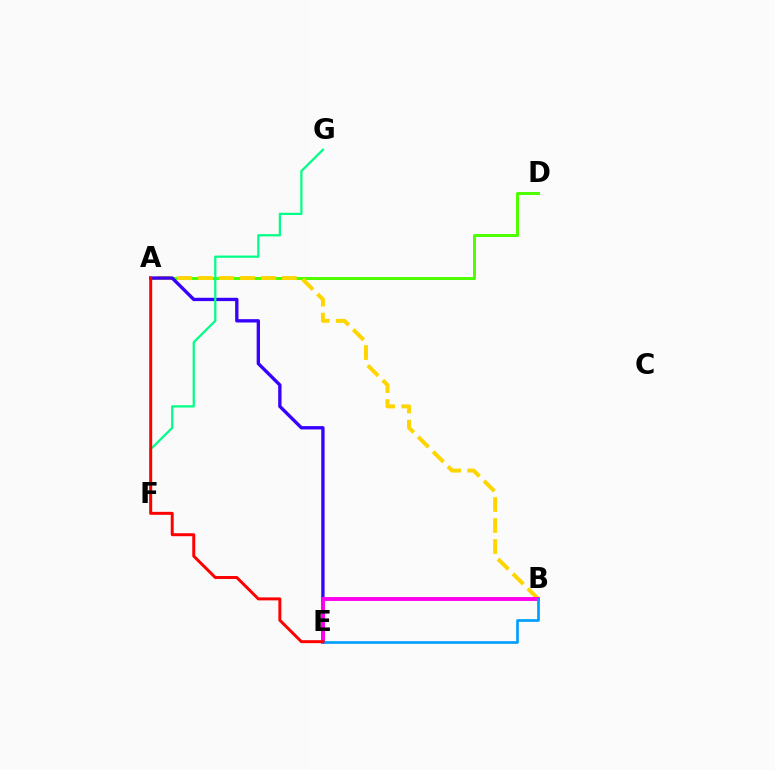{('A', 'D'): [{'color': '#4fff00', 'line_style': 'solid', 'thickness': 2.15}], ('A', 'B'): [{'color': '#ffd500', 'line_style': 'dashed', 'thickness': 2.85}], ('A', 'E'): [{'color': '#3700ff', 'line_style': 'solid', 'thickness': 2.4}, {'color': '#ff0000', 'line_style': 'solid', 'thickness': 2.14}], ('B', 'E'): [{'color': '#ff00ed', 'line_style': 'solid', 'thickness': 2.8}, {'color': '#009eff', 'line_style': 'solid', 'thickness': 1.94}], ('F', 'G'): [{'color': '#00ff86', 'line_style': 'solid', 'thickness': 1.62}]}